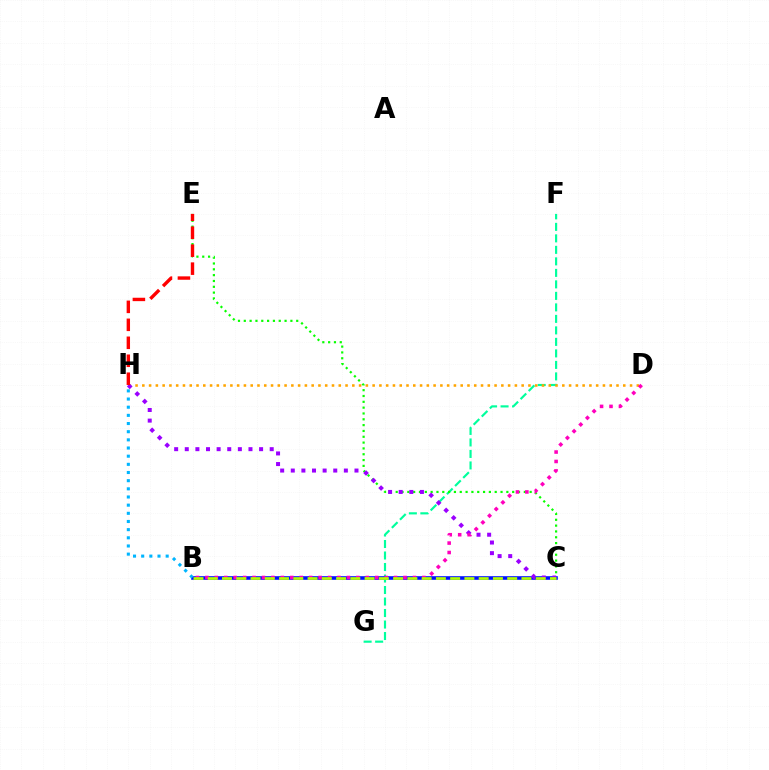{('F', 'G'): [{'color': '#00ff9d', 'line_style': 'dashed', 'thickness': 1.56}], ('C', 'E'): [{'color': '#08ff00', 'line_style': 'dotted', 'thickness': 1.58}], ('B', 'C'): [{'color': '#0010ff', 'line_style': 'solid', 'thickness': 2.59}, {'color': '#b3ff00', 'line_style': 'dashed', 'thickness': 1.94}], ('B', 'H'): [{'color': '#00b5ff', 'line_style': 'dotted', 'thickness': 2.22}], ('D', 'H'): [{'color': '#ffa500', 'line_style': 'dotted', 'thickness': 1.84}], ('C', 'H'): [{'color': '#9b00ff', 'line_style': 'dotted', 'thickness': 2.88}], ('E', 'H'): [{'color': '#ff0000', 'line_style': 'dashed', 'thickness': 2.44}], ('B', 'D'): [{'color': '#ff00bd', 'line_style': 'dotted', 'thickness': 2.56}]}